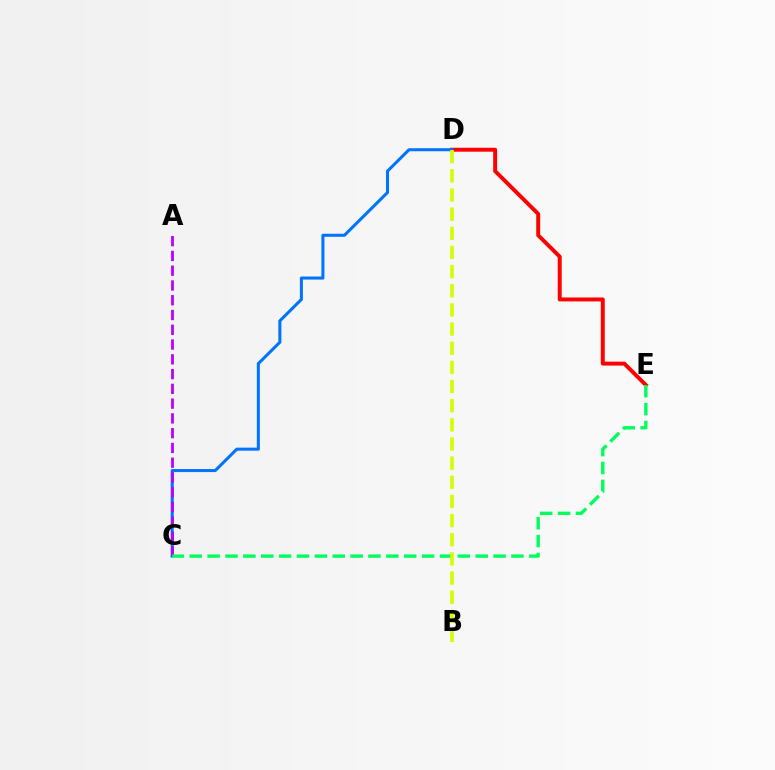{('D', 'E'): [{'color': '#ff0000', 'line_style': 'solid', 'thickness': 2.83}], ('C', 'D'): [{'color': '#0074ff', 'line_style': 'solid', 'thickness': 2.19}], ('A', 'C'): [{'color': '#b900ff', 'line_style': 'dashed', 'thickness': 2.01}], ('C', 'E'): [{'color': '#00ff5c', 'line_style': 'dashed', 'thickness': 2.43}], ('B', 'D'): [{'color': '#d1ff00', 'line_style': 'dashed', 'thickness': 2.6}]}